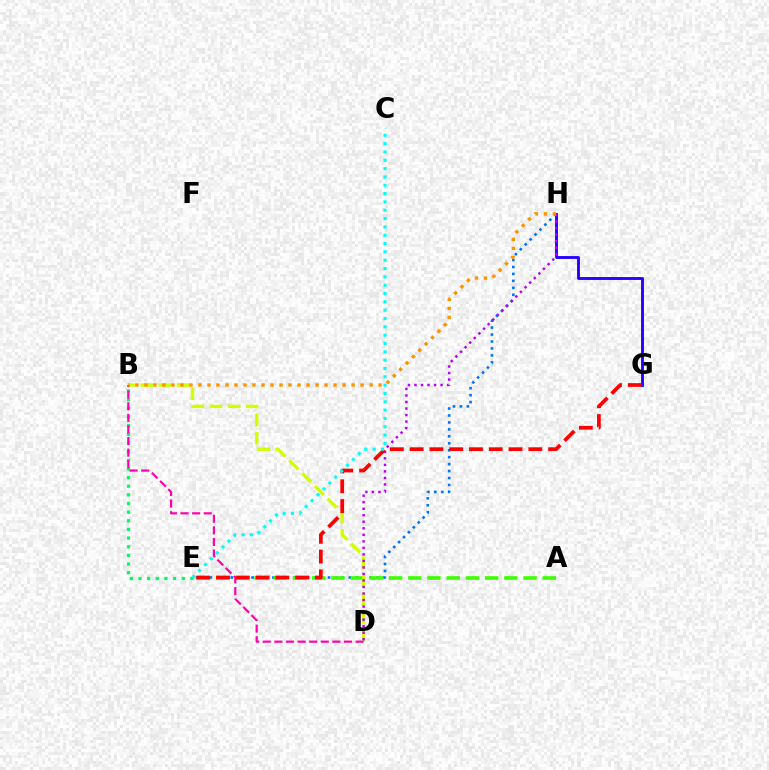{('E', 'H'): [{'color': '#0074ff', 'line_style': 'dotted', 'thickness': 1.89}], ('B', 'E'): [{'color': '#00ff5c', 'line_style': 'dotted', 'thickness': 2.35}], ('A', 'E'): [{'color': '#3dff00', 'line_style': 'dashed', 'thickness': 2.61}], ('B', 'D'): [{'color': '#d1ff00', 'line_style': 'dashed', 'thickness': 2.46}, {'color': '#ff00ac', 'line_style': 'dashed', 'thickness': 1.58}], ('G', 'H'): [{'color': '#2500ff', 'line_style': 'solid', 'thickness': 2.06}], ('D', 'H'): [{'color': '#b900ff', 'line_style': 'dotted', 'thickness': 1.77}], ('E', 'G'): [{'color': '#ff0000', 'line_style': 'dashed', 'thickness': 2.69}], ('B', 'H'): [{'color': '#ff9400', 'line_style': 'dotted', 'thickness': 2.45}], ('C', 'E'): [{'color': '#00fff6', 'line_style': 'dotted', 'thickness': 2.26}]}